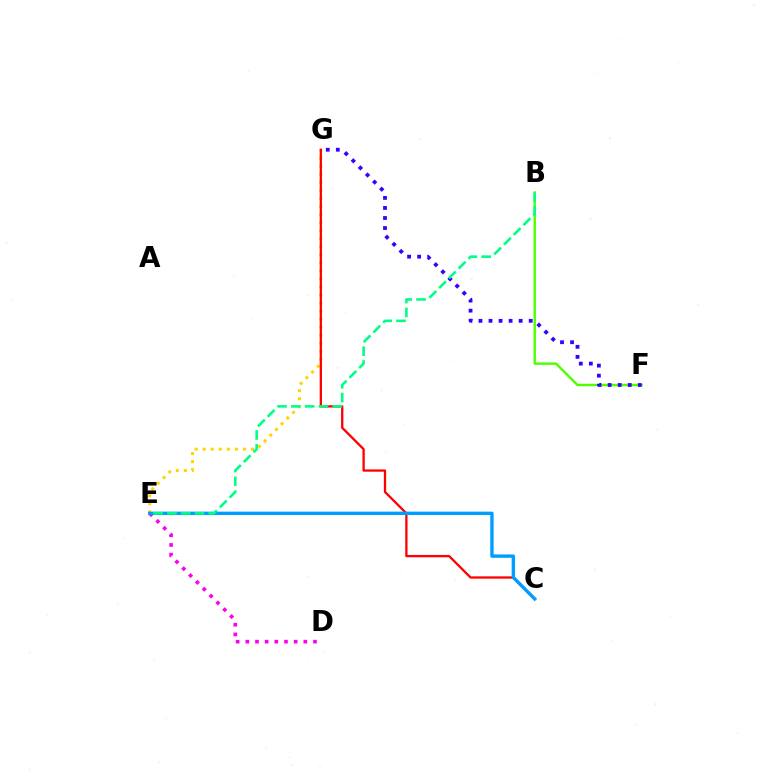{('E', 'G'): [{'color': '#ffd500', 'line_style': 'dotted', 'thickness': 2.19}], ('D', 'E'): [{'color': '#ff00ed', 'line_style': 'dotted', 'thickness': 2.63}], ('C', 'G'): [{'color': '#ff0000', 'line_style': 'solid', 'thickness': 1.65}], ('C', 'E'): [{'color': '#009eff', 'line_style': 'solid', 'thickness': 2.43}], ('B', 'F'): [{'color': '#4fff00', 'line_style': 'solid', 'thickness': 1.74}], ('F', 'G'): [{'color': '#3700ff', 'line_style': 'dotted', 'thickness': 2.73}], ('B', 'E'): [{'color': '#00ff86', 'line_style': 'dashed', 'thickness': 1.88}]}